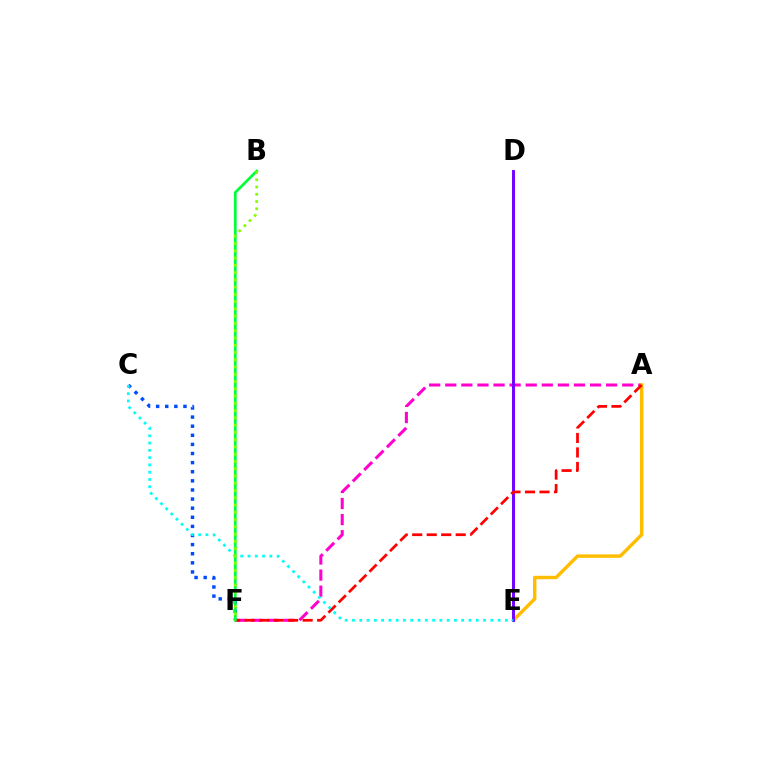{('A', 'F'): [{'color': '#ff00cf', 'line_style': 'dashed', 'thickness': 2.19}, {'color': '#ff0000', 'line_style': 'dashed', 'thickness': 1.97}], ('A', 'E'): [{'color': '#ffbd00', 'line_style': 'solid', 'thickness': 2.47}], ('D', 'E'): [{'color': '#7200ff', 'line_style': 'solid', 'thickness': 2.12}], ('C', 'F'): [{'color': '#004bff', 'line_style': 'dotted', 'thickness': 2.48}], ('C', 'E'): [{'color': '#00fff6', 'line_style': 'dotted', 'thickness': 1.98}], ('B', 'F'): [{'color': '#00ff39', 'line_style': 'solid', 'thickness': 1.97}, {'color': '#84ff00', 'line_style': 'dotted', 'thickness': 1.97}]}